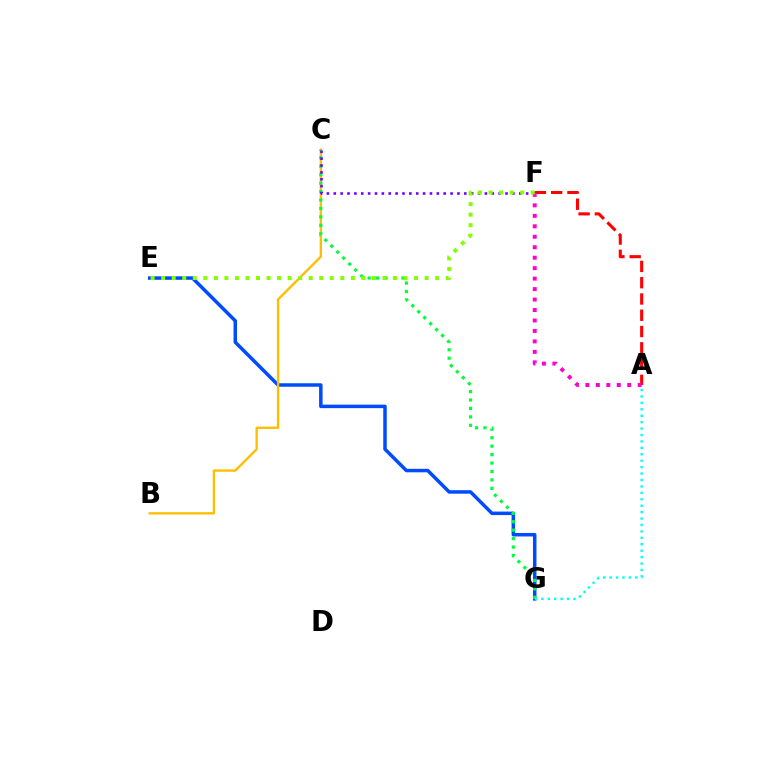{('E', 'G'): [{'color': '#004bff', 'line_style': 'solid', 'thickness': 2.51}], ('B', 'C'): [{'color': '#ffbd00', 'line_style': 'solid', 'thickness': 1.69}], ('A', 'F'): [{'color': '#ff0000', 'line_style': 'dashed', 'thickness': 2.21}, {'color': '#ff00cf', 'line_style': 'dotted', 'thickness': 2.84}], ('C', 'G'): [{'color': '#00ff39', 'line_style': 'dotted', 'thickness': 2.29}], ('A', 'G'): [{'color': '#00fff6', 'line_style': 'dotted', 'thickness': 1.75}], ('C', 'F'): [{'color': '#7200ff', 'line_style': 'dotted', 'thickness': 1.87}], ('E', 'F'): [{'color': '#84ff00', 'line_style': 'dotted', 'thickness': 2.86}]}